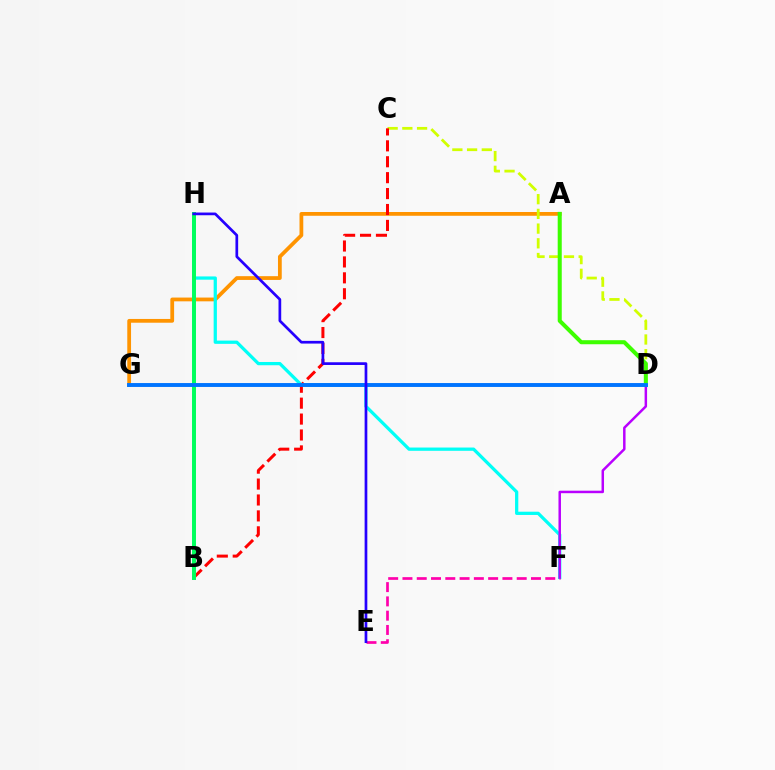{('A', 'G'): [{'color': '#ff9400', 'line_style': 'solid', 'thickness': 2.71}], ('C', 'D'): [{'color': '#d1ff00', 'line_style': 'dashed', 'thickness': 2.0}], ('F', 'H'): [{'color': '#00fff6', 'line_style': 'solid', 'thickness': 2.34}], ('E', 'F'): [{'color': '#ff00ac', 'line_style': 'dashed', 'thickness': 1.94}], ('D', 'F'): [{'color': '#b900ff', 'line_style': 'solid', 'thickness': 1.79}], ('B', 'C'): [{'color': '#ff0000', 'line_style': 'dashed', 'thickness': 2.16}], ('A', 'D'): [{'color': '#3dff00', 'line_style': 'solid', 'thickness': 2.91}], ('B', 'H'): [{'color': '#00ff5c', 'line_style': 'solid', 'thickness': 2.85}], ('D', 'G'): [{'color': '#0074ff', 'line_style': 'solid', 'thickness': 2.81}], ('E', 'H'): [{'color': '#2500ff', 'line_style': 'solid', 'thickness': 1.95}]}